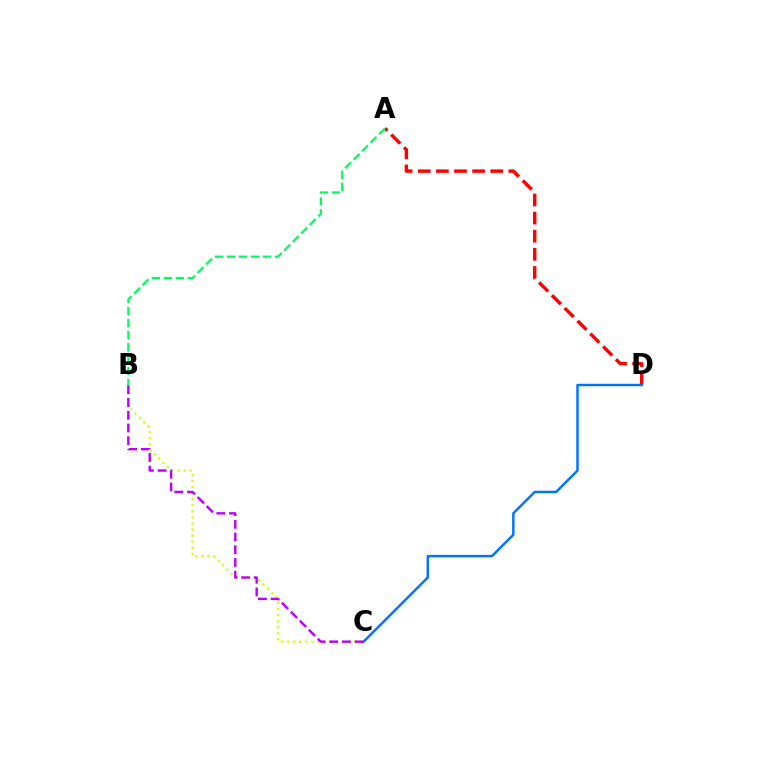{('A', 'D'): [{'color': '#ff0000', 'line_style': 'dashed', 'thickness': 2.46}], ('B', 'C'): [{'color': '#d1ff00', 'line_style': 'dotted', 'thickness': 1.65}, {'color': '#b900ff', 'line_style': 'dashed', 'thickness': 1.73}], ('C', 'D'): [{'color': '#0074ff', 'line_style': 'solid', 'thickness': 1.78}], ('A', 'B'): [{'color': '#00ff5c', 'line_style': 'dashed', 'thickness': 1.63}]}